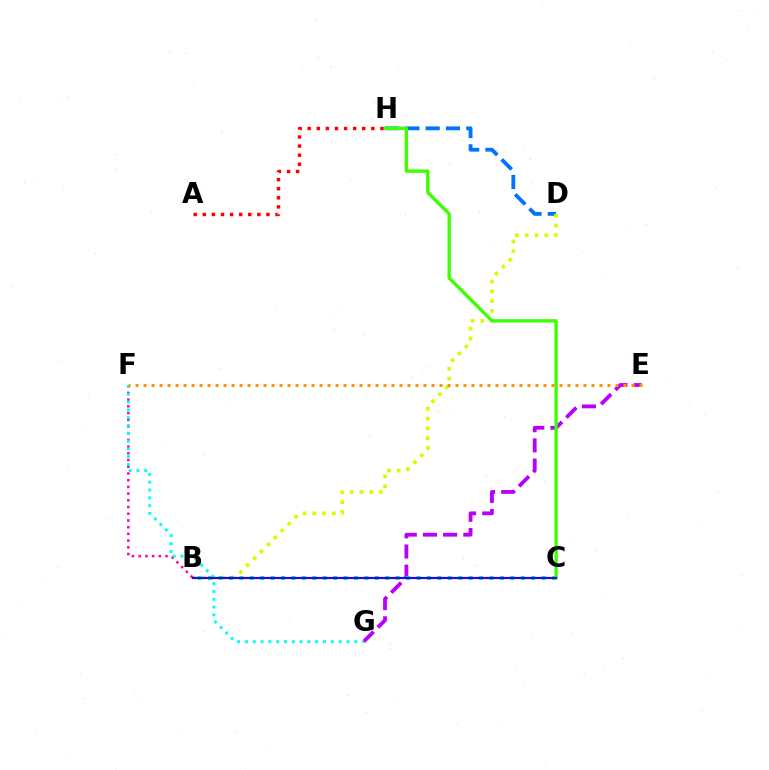{('D', 'H'): [{'color': '#0074ff', 'line_style': 'dashed', 'thickness': 2.76}], ('E', 'G'): [{'color': '#b900ff', 'line_style': 'dashed', 'thickness': 2.74}], ('B', 'D'): [{'color': '#d1ff00', 'line_style': 'dotted', 'thickness': 2.66}], ('B', 'F'): [{'color': '#ff00ac', 'line_style': 'dotted', 'thickness': 1.82}], ('B', 'C'): [{'color': '#00ff5c', 'line_style': 'dotted', 'thickness': 2.83}, {'color': '#2500ff', 'line_style': 'solid', 'thickness': 1.57}], ('F', 'G'): [{'color': '#00fff6', 'line_style': 'dotted', 'thickness': 2.12}], ('C', 'H'): [{'color': '#3dff00', 'line_style': 'solid', 'thickness': 2.39}], ('A', 'H'): [{'color': '#ff0000', 'line_style': 'dotted', 'thickness': 2.47}], ('E', 'F'): [{'color': '#ff9400', 'line_style': 'dotted', 'thickness': 2.17}]}